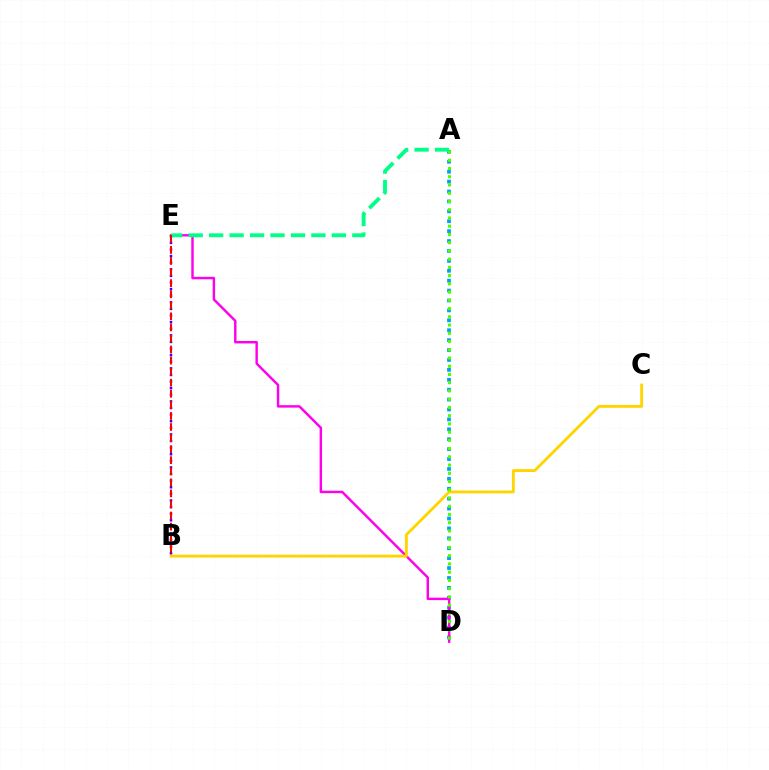{('A', 'D'): [{'color': '#009eff', 'line_style': 'dotted', 'thickness': 2.69}, {'color': '#4fff00', 'line_style': 'dotted', 'thickness': 2.24}], ('D', 'E'): [{'color': '#ff00ed', 'line_style': 'solid', 'thickness': 1.76}], ('B', 'E'): [{'color': '#3700ff', 'line_style': 'dotted', 'thickness': 1.79}, {'color': '#ff0000', 'line_style': 'dashed', 'thickness': 1.5}], ('A', 'E'): [{'color': '#00ff86', 'line_style': 'dashed', 'thickness': 2.78}], ('B', 'C'): [{'color': '#ffd500', 'line_style': 'solid', 'thickness': 2.06}]}